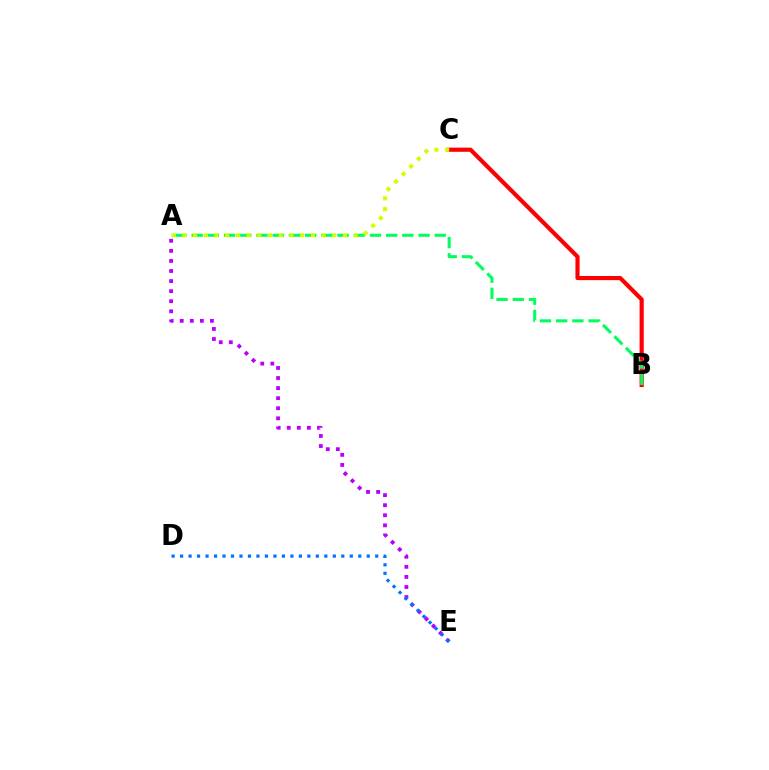{('B', 'C'): [{'color': '#ff0000', 'line_style': 'solid', 'thickness': 2.99}], ('A', 'B'): [{'color': '#00ff5c', 'line_style': 'dashed', 'thickness': 2.2}], ('A', 'E'): [{'color': '#b900ff', 'line_style': 'dotted', 'thickness': 2.74}], ('D', 'E'): [{'color': '#0074ff', 'line_style': 'dotted', 'thickness': 2.31}], ('A', 'C'): [{'color': '#d1ff00', 'line_style': 'dotted', 'thickness': 2.91}]}